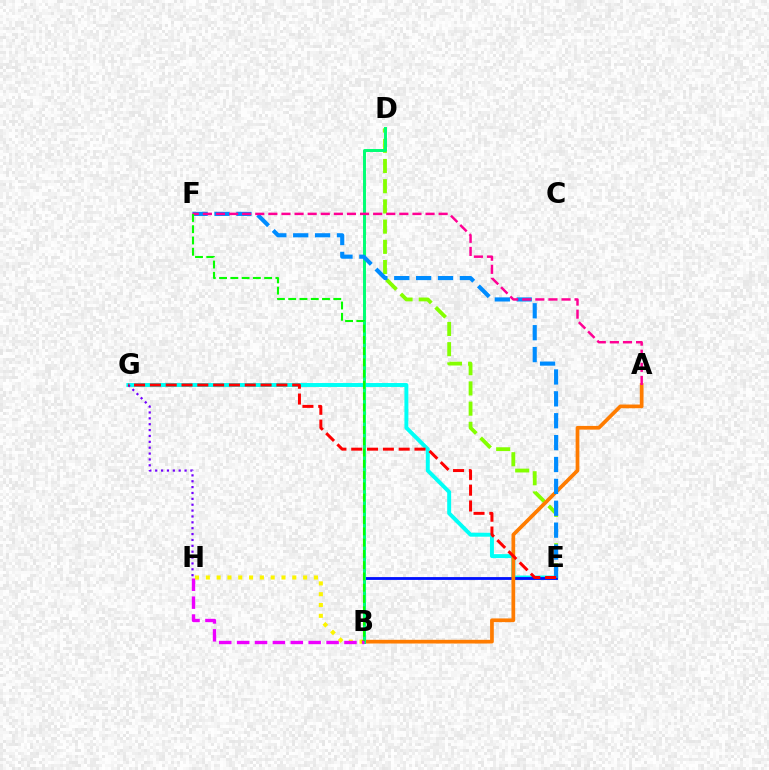{('B', 'H'): [{'color': '#fcf500', 'line_style': 'dotted', 'thickness': 2.94}, {'color': '#ee00ff', 'line_style': 'dashed', 'thickness': 2.43}], ('E', 'G'): [{'color': '#00fff6', 'line_style': 'solid', 'thickness': 2.84}, {'color': '#ff0000', 'line_style': 'dashed', 'thickness': 2.15}], ('B', 'E'): [{'color': '#0010ff', 'line_style': 'solid', 'thickness': 2.03}], ('D', 'E'): [{'color': '#84ff00', 'line_style': 'dashed', 'thickness': 2.75}], ('G', 'H'): [{'color': '#7200ff', 'line_style': 'dotted', 'thickness': 1.6}], ('A', 'B'): [{'color': '#ff7c00', 'line_style': 'solid', 'thickness': 2.68}], ('B', 'D'): [{'color': '#00ff74', 'line_style': 'solid', 'thickness': 2.13}], ('E', 'F'): [{'color': '#008cff', 'line_style': 'dashed', 'thickness': 2.97}], ('A', 'F'): [{'color': '#ff0094', 'line_style': 'dashed', 'thickness': 1.78}], ('B', 'F'): [{'color': '#08ff00', 'line_style': 'dashed', 'thickness': 1.53}]}